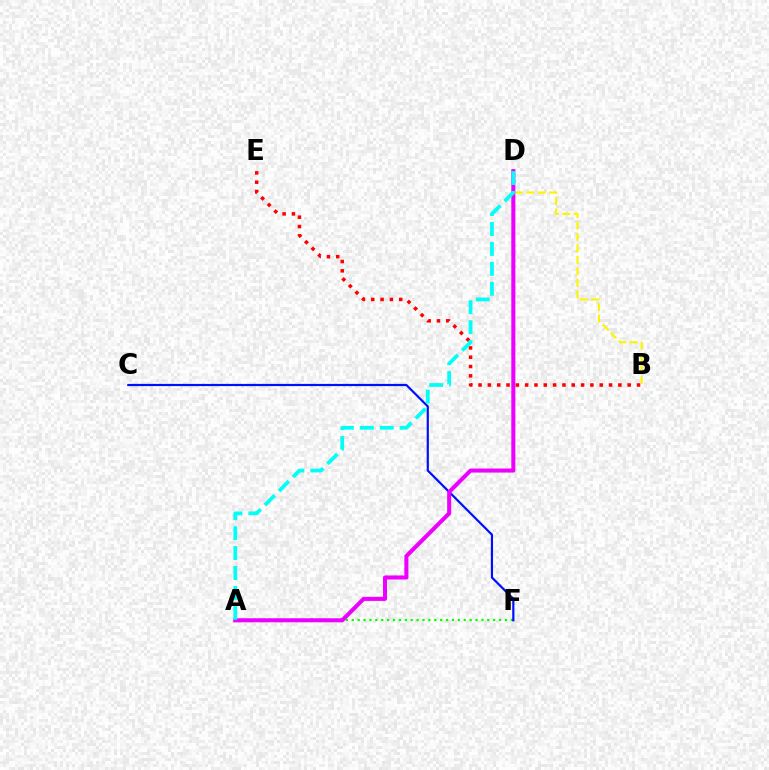{('A', 'F'): [{'color': '#08ff00', 'line_style': 'dotted', 'thickness': 1.6}], ('B', 'E'): [{'color': '#ff0000', 'line_style': 'dotted', 'thickness': 2.53}], ('B', 'D'): [{'color': '#fcf500', 'line_style': 'dashed', 'thickness': 1.56}], ('C', 'F'): [{'color': '#0010ff', 'line_style': 'solid', 'thickness': 1.58}], ('A', 'D'): [{'color': '#ee00ff', 'line_style': 'solid', 'thickness': 2.91}, {'color': '#00fff6', 'line_style': 'dashed', 'thickness': 2.71}]}